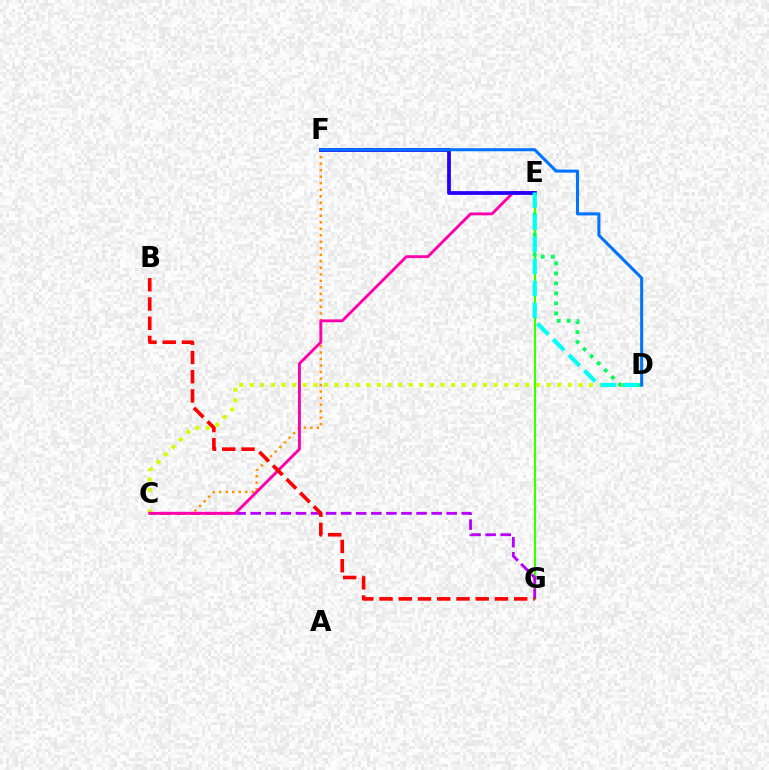{('E', 'G'): [{'color': '#3dff00', 'line_style': 'solid', 'thickness': 1.54}], ('C', 'D'): [{'color': '#d1ff00', 'line_style': 'dotted', 'thickness': 2.88}], ('D', 'E'): [{'color': '#00ff5c', 'line_style': 'dotted', 'thickness': 2.72}, {'color': '#00fff6', 'line_style': 'dashed', 'thickness': 3.0}], ('C', 'G'): [{'color': '#b900ff', 'line_style': 'dashed', 'thickness': 2.05}], ('C', 'F'): [{'color': '#ff9400', 'line_style': 'dotted', 'thickness': 1.77}], ('C', 'E'): [{'color': '#ff00ac', 'line_style': 'solid', 'thickness': 2.06}], ('E', 'F'): [{'color': '#2500ff', 'line_style': 'solid', 'thickness': 2.72}], ('B', 'G'): [{'color': '#ff0000', 'line_style': 'dashed', 'thickness': 2.61}], ('D', 'F'): [{'color': '#0074ff', 'line_style': 'solid', 'thickness': 2.2}]}